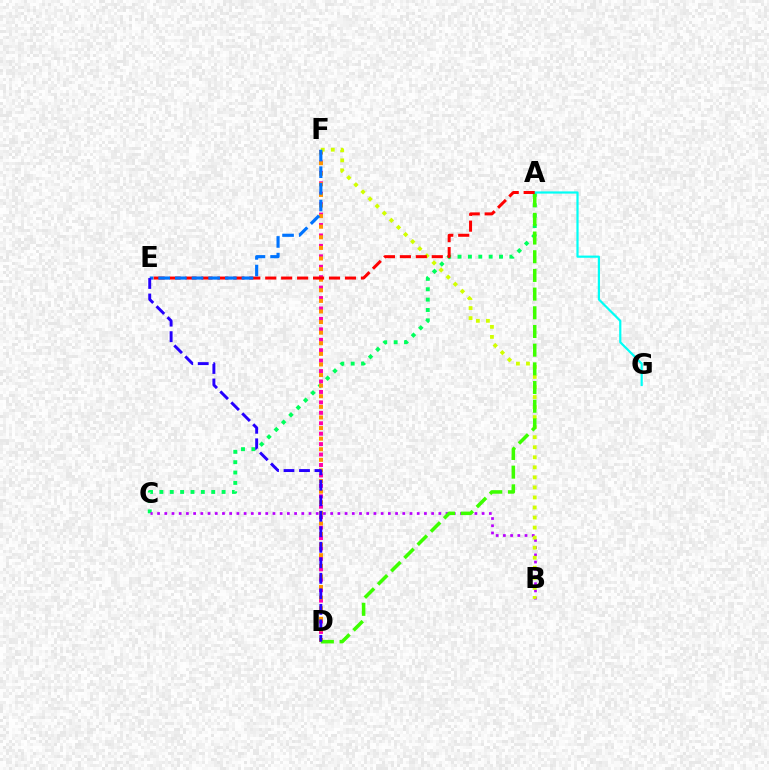{('A', 'C'): [{'color': '#00ff5c', 'line_style': 'dotted', 'thickness': 2.82}], ('D', 'F'): [{'color': '#ff00ac', 'line_style': 'dotted', 'thickness': 2.83}, {'color': '#ff9400', 'line_style': 'dotted', 'thickness': 2.88}], ('B', 'C'): [{'color': '#b900ff', 'line_style': 'dotted', 'thickness': 1.96}], ('B', 'F'): [{'color': '#d1ff00', 'line_style': 'dotted', 'thickness': 2.73}], ('A', 'G'): [{'color': '#00fff6', 'line_style': 'solid', 'thickness': 1.58}], ('A', 'E'): [{'color': '#ff0000', 'line_style': 'dashed', 'thickness': 2.17}], ('E', 'F'): [{'color': '#0074ff', 'line_style': 'dashed', 'thickness': 2.26}], ('A', 'D'): [{'color': '#3dff00', 'line_style': 'dashed', 'thickness': 2.54}], ('D', 'E'): [{'color': '#2500ff', 'line_style': 'dashed', 'thickness': 2.11}]}